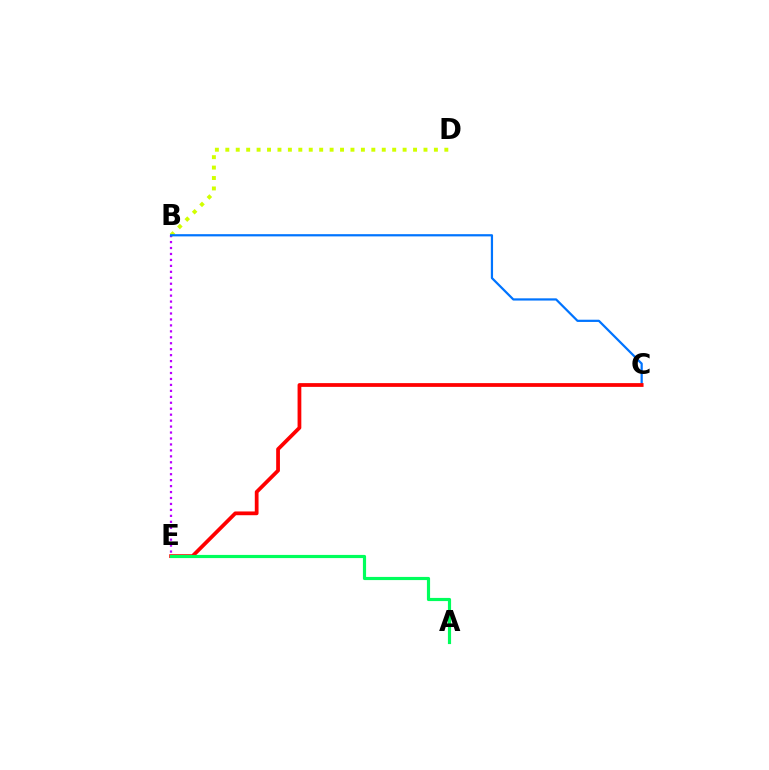{('B', 'E'): [{'color': '#b900ff', 'line_style': 'dotted', 'thickness': 1.62}], ('B', 'D'): [{'color': '#d1ff00', 'line_style': 'dotted', 'thickness': 2.83}], ('B', 'C'): [{'color': '#0074ff', 'line_style': 'solid', 'thickness': 1.6}], ('C', 'E'): [{'color': '#ff0000', 'line_style': 'solid', 'thickness': 2.7}], ('A', 'E'): [{'color': '#00ff5c', 'line_style': 'solid', 'thickness': 2.28}]}